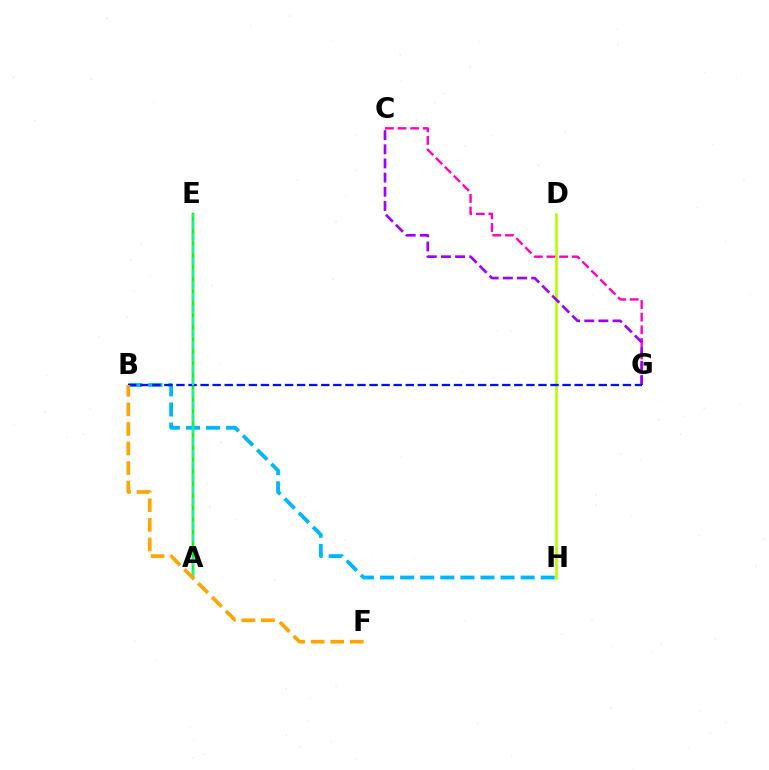{('C', 'G'): [{'color': '#ff00bd', 'line_style': 'dashed', 'thickness': 1.71}, {'color': '#9b00ff', 'line_style': 'dashed', 'thickness': 1.92}], ('D', 'H'): [{'color': '#b3ff00', 'line_style': 'solid', 'thickness': 1.9}], ('A', 'E'): [{'color': '#ff0000', 'line_style': 'solid', 'thickness': 1.68}, {'color': '#08ff00', 'line_style': 'solid', 'thickness': 1.62}, {'color': '#00ff9d', 'line_style': 'dashed', 'thickness': 1.63}], ('B', 'H'): [{'color': '#00b5ff', 'line_style': 'dashed', 'thickness': 2.73}], ('B', 'G'): [{'color': '#0010ff', 'line_style': 'dashed', 'thickness': 1.64}], ('B', 'F'): [{'color': '#ffa500', 'line_style': 'dashed', 'thickness': 2.66}]}